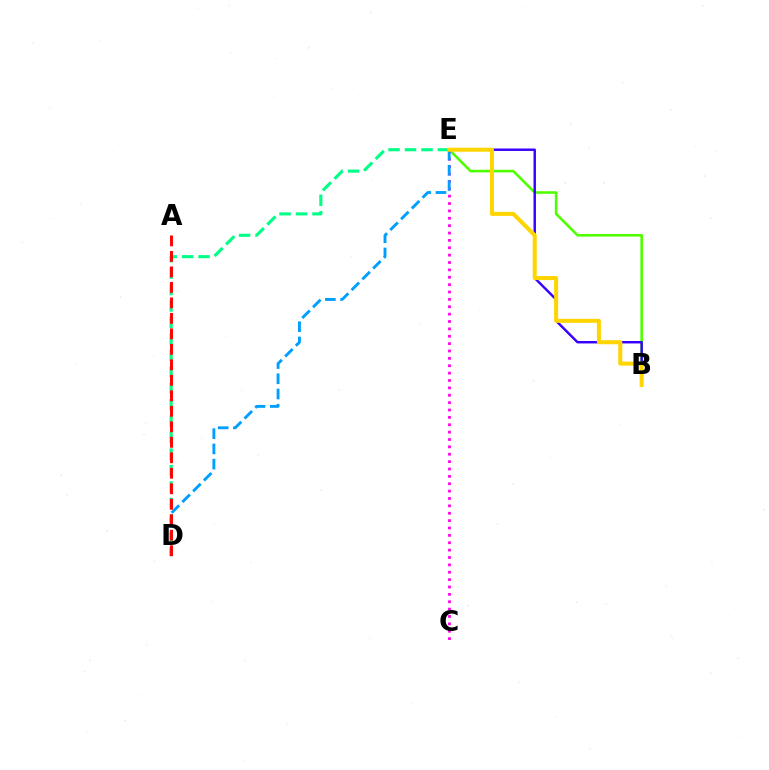{('B', 'E'): [{'color': '#4fff00', 'line_style': 'solid', 'thickness': 1.88}, {'color': '#3700ff', 'line_style': 'solid', 'thickness': 1.76}, {'color': '#ffd500', 'line_style': 'solid', 'thickness': 2.91}], ('C', 'E'): [{'color': '#ff00ed', 'line_style': 'dotted', 'thickness': 2.0}], ('D', 'E'): [{'color': '#009eff', 'line_style': 'dashed', 'thickness': 2.07}, {'color': '#00ff86', 'line_style': 'dashed', 'thickness': 2.24}], ('A', 'D'): [{'color': '#ff0000', 'line_style': 'dashed', 'thickness': 2.1}]}